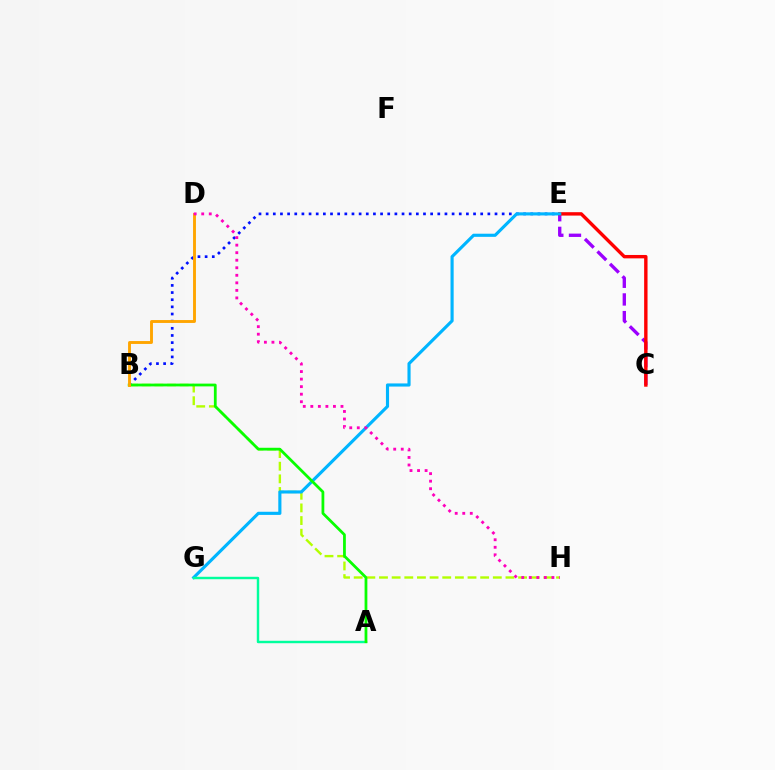{('C', 'E'): [{'color': '#9b00ff', 'line_style': 'dashed', 'thickness': 2.4}, {'color': '#ff0000', 'line_style': 'solid', 'thickness': 2.44}], ('B', 'E'): [{'color': '#0010ff', 'line_style': 'dotted', 'thickness': 1.94}], ('B', 'H'): [{'color': '#b3ff00', 'line_style': 'dashed', 'thickness': 1.72}], ('E', 'G'): [{'color': '#00b5ff', 'line_style': 'solid', 'thickness': 2.26}], ('A', 'G'): [{'color': '#00ff9d', 'line_style': 'solid', 'thickness': 1.75}], ('A', 'B'): [{'color': '#08ff00', 'line_style': 'solid', 'thickness': 2.0}], ('B', 'D'): [{'color': '#ffa500', 'line_style': 'solid', 'thickness': 2.08}], ('D', 'H'): [{'color': '#ff00bd', 'line_style': 'dotted', 'thickness': 2.05}]}